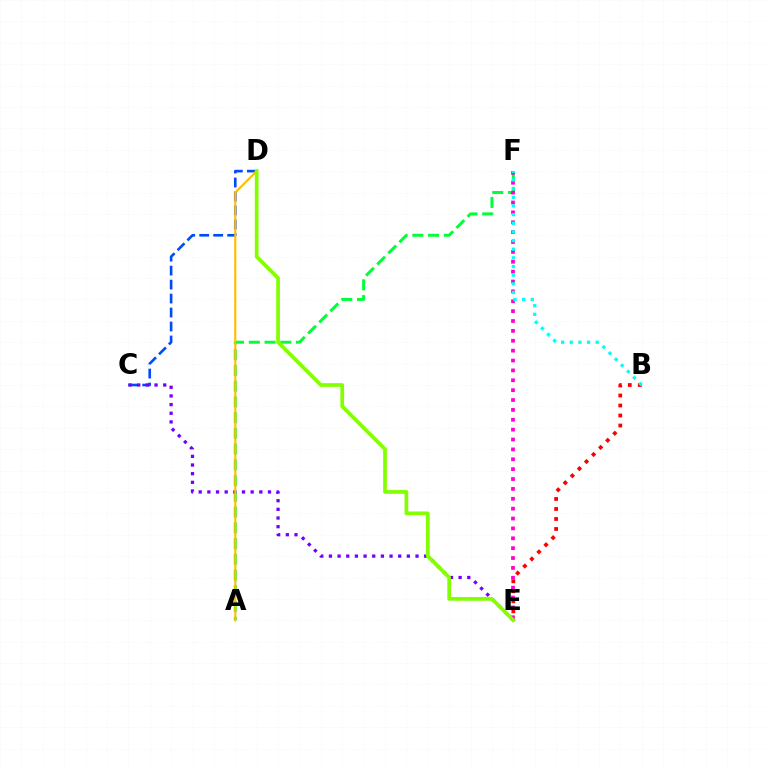{('A', 'F'): [{'color': '#00ff39', 'line_style': 'dashed', 'thickness': 2.14}], ('C', 'D'): [{'color': '#004bff', 'line_style': 'dashed', 'thickness': 1.9}], ('C', 'E'): [{'color': '#7200ff', 'line_style': 'dotted', 'thickness': 2.35}], ('B', 'E'): [{'color': '#ff0000', 'line_style': 'dotted', 'thickness': 2.72}], ('E', 'F'): [{'color': '#ff00cf', 'line_style': 'dotted', 'thickness': 2.68}], ('B', 'F'): [{'color': '#00fff6', 'line_style': 'dotted', 'thickness': 2.35}], ('A', 'D'): [{'color': '#ffbd00', 'line_style': 'solid', 'thickness': 1.54}], ('D', 'E'): [{'color': '#84ff00', 'line_style': 'solid', 'thickness': 2.68}]}